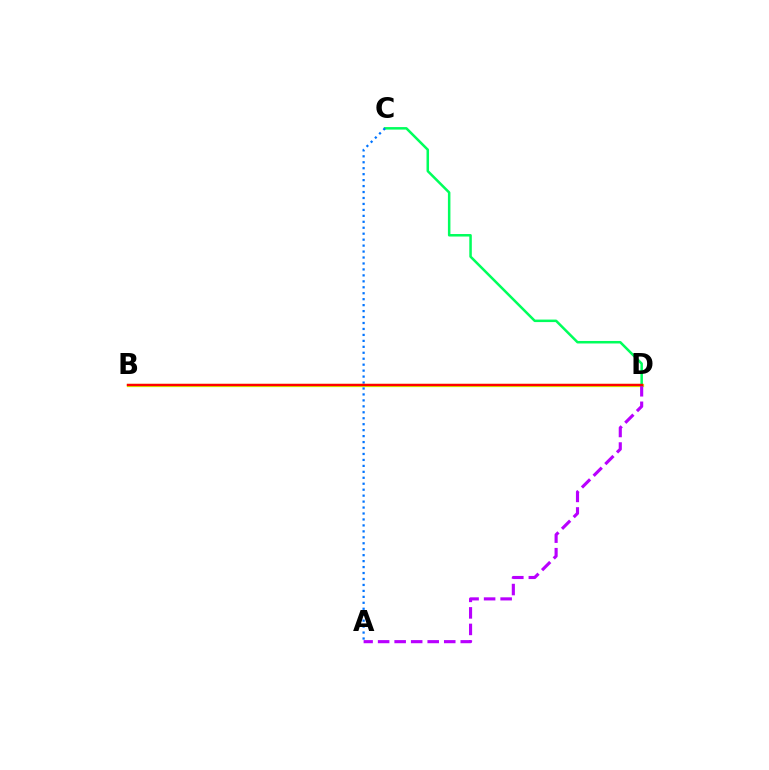{('B', 'D'): [{'color': '#d1ff00', 'line_style': 'solid', 'thickness': 2.36}, {'color': '#ff0000', 'line_style': 'solid', 'thickness': 1.74}], ('A', 'D'): [{'color': '#b900ff', 'line_style': 'dashed', 'thickness': 2.25}], ('C', 'D'): [{'color': '#00ff5c', 'line_style': 'solid', 'thickness': 1.81}], ('A', 'C'): [{'color': '#0074ff', 'line_style': 'dotted', 'thickness': 1.62}]}